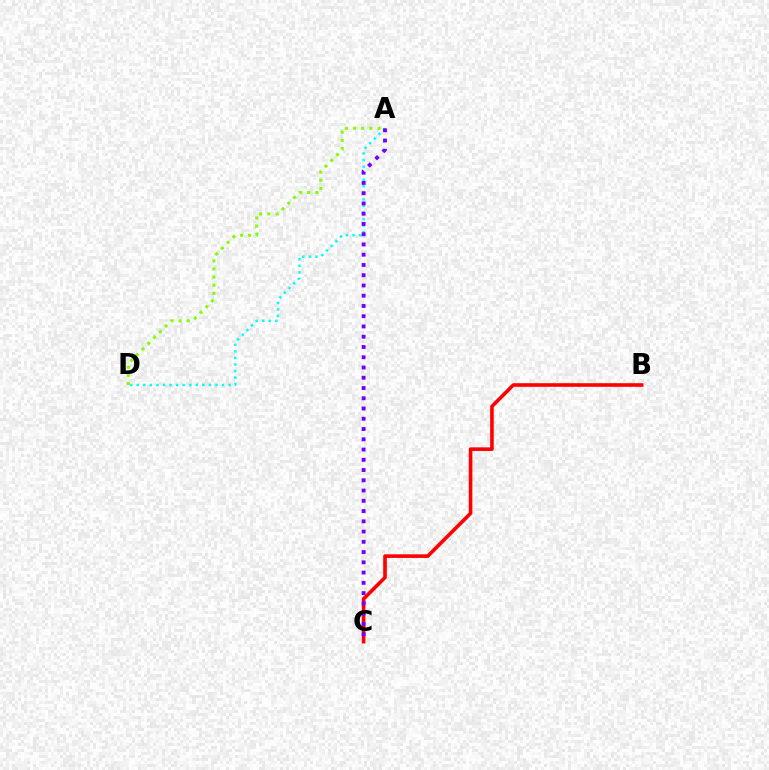{('A', 'D'): [{'color': '#00fff6', 'line_style': 'dotted', 'thickness': 1.78}, {'color': '#84ff00', 'line_style': 'dotted', 'thickness': 2.21}], ('B', 'C'): [{'color': '#ff0000', 'line_style': 'solid', 'thickness': 2.59}], ('A', 'C'): [{'color': '#7200ff', 'line_style': 'dotted', 'thickness': 2.79}]}